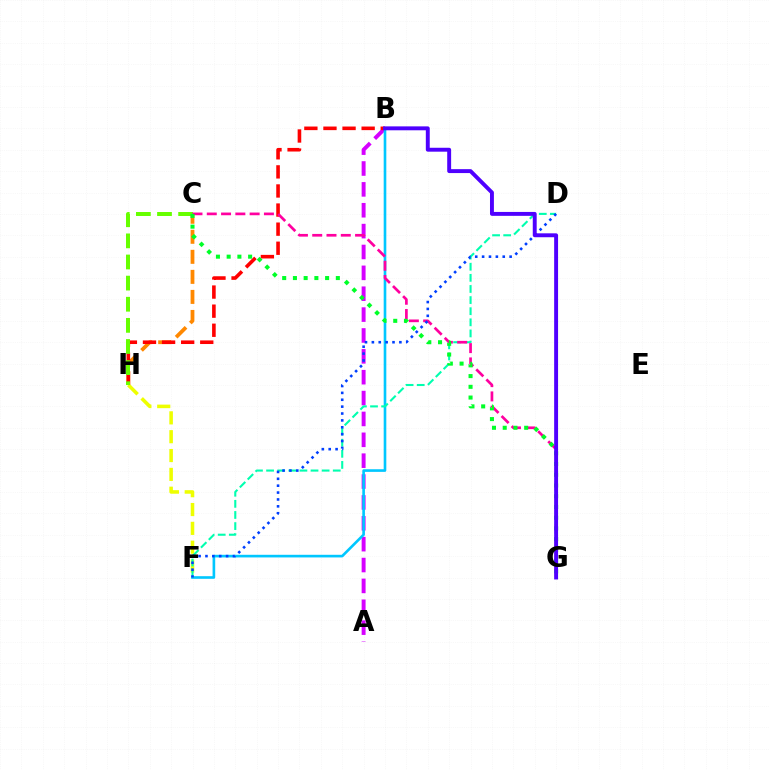{('C', 'H'): [{'color': '#ff8800', 'line_style': 'dashed', 'thickness': 2.72}, {'color': '#66ff00', 'line_style': 'dashed', 'thickness': 2.87}], ('A', 'B'): [{'color': '#d600ff', 'line_style': 'dashed', 'thickness': 2.84}], ('B', 'H'): [{'color': '#ff0000', 'line_style': 'dashed', 'thickness': 2.59}], ('B', 'F'): [{'color': '#00c7ff', 'line_style': 'solid', 'thickness': 1.9}], ('F', 'H'): [{'color': '#eeff00', 'line_style': 'dashed', 'thickness': 2.56}], ('D', 'F'): [{'color': '#00ffaf', 'line_style': 'dashed', 'thickness': 1.51}, {'color': '#003fff', 'line_style': 'dotted', 'thickness': 1.87}], ('C', 'G'): [{'color': '#ff00a0', 'line_style': 'dashed', 'thickness': 1.94}, {'color': '#00ff27', 'line_style': 'dotted', 'thickness': 2.92}], ('B', 'G'): [{'color': '#4f00ff', 'line_style': 'solid', 'thickness': 2.82}]}